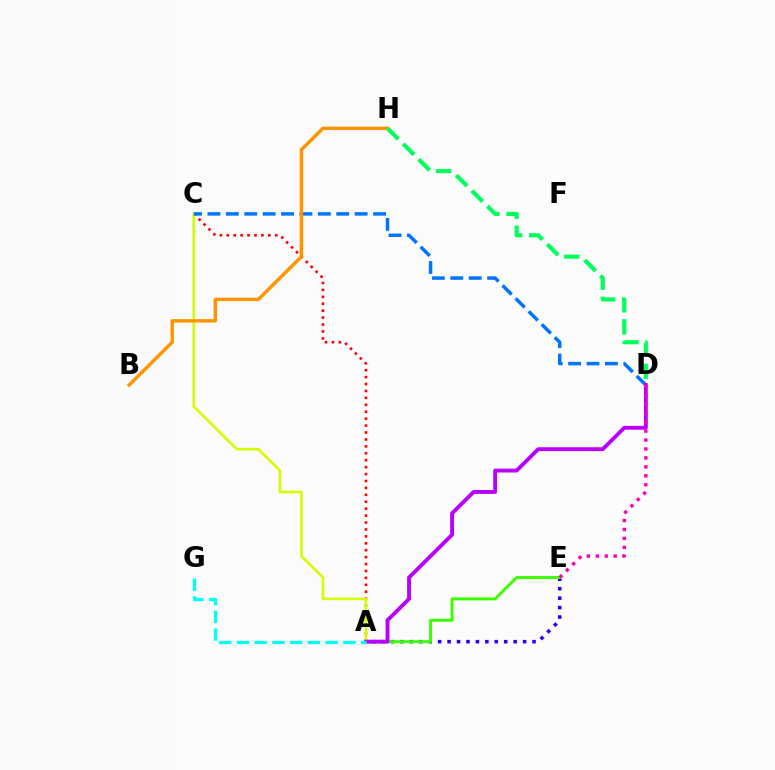{('A', 'E'): [{'color': '#2500ff', 'line_style': 'dotted', 'thickness': 2.56}, {'color': '#3dff00', 'line_style': 'solid', 'thickness': 2.13}], ('A', 'C'): [{'color': '#ff0000', 'line_style': 'dotted', 'thickness': 1.88}, {'color': '#d1ff00', 'line_style': 'solid', 'thickness': 1.87}], ('C', 'D'): [{'color': '#0074ff', 'line_style': 'dashed', 'thickness': 2.5}], ('A', 'D'): [{'color': '#b900ff', 'line_style': 'solid', 'thickness': 2.78}], ('D', 'E'): [{'color': '#ff00ac', 'line_style': 'dotted', 'thickness': 2.43}], ('B', 'H'): [{'color': '#ff9400', 'line_style': 'solid', 'thickness': 2.47}], ('A', 'G'): [{'color': '#00fff6', 'line_style': 'dashed', 'thickness': 2.41}], ('D', 'H'): [{'color': '#00ff5c', 'line_style': 'dashed', 'thickness': 2.99}]}